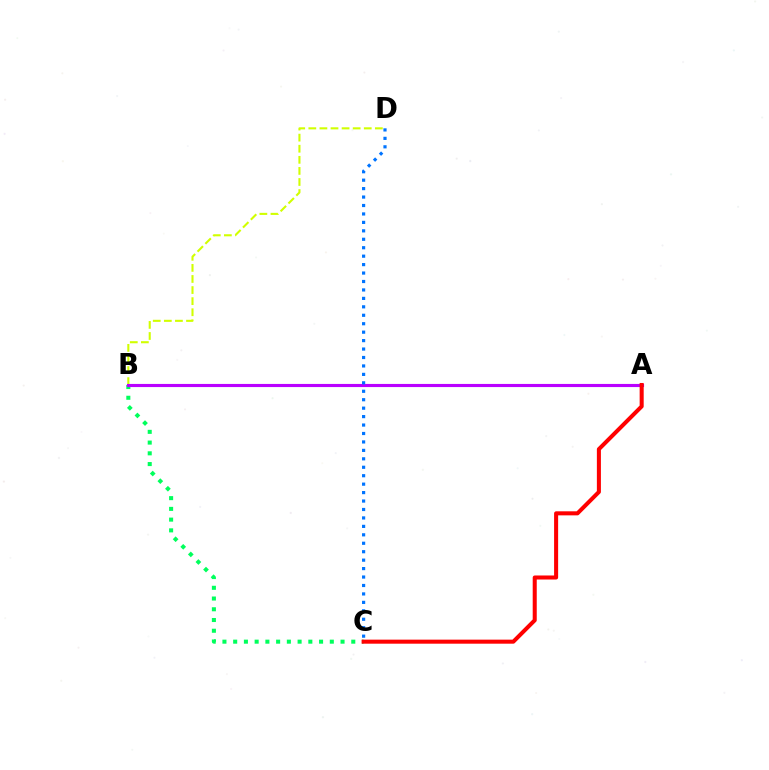{('B', 'C'): [{'color': '#00ff5c', 'line_style': 'dotted', 'thickness': 2.92}], ('B', 'D'): [{'color': '#d1ff00', 'line_style': 'dashed', 'thickness': 1.51}], ('A', 'B'): [{'color': '#b900ff', 'line_style': 'solid', 'thickness': 2.26}], ('A', 'C'): [{'color': '#ff0000', 'line_style': 'solid', 'thickness': 2.91}], ('C', 'D'): [{'color': '#0074ff', 'line_style': 'dotted', 'thickness': 2.29}]}